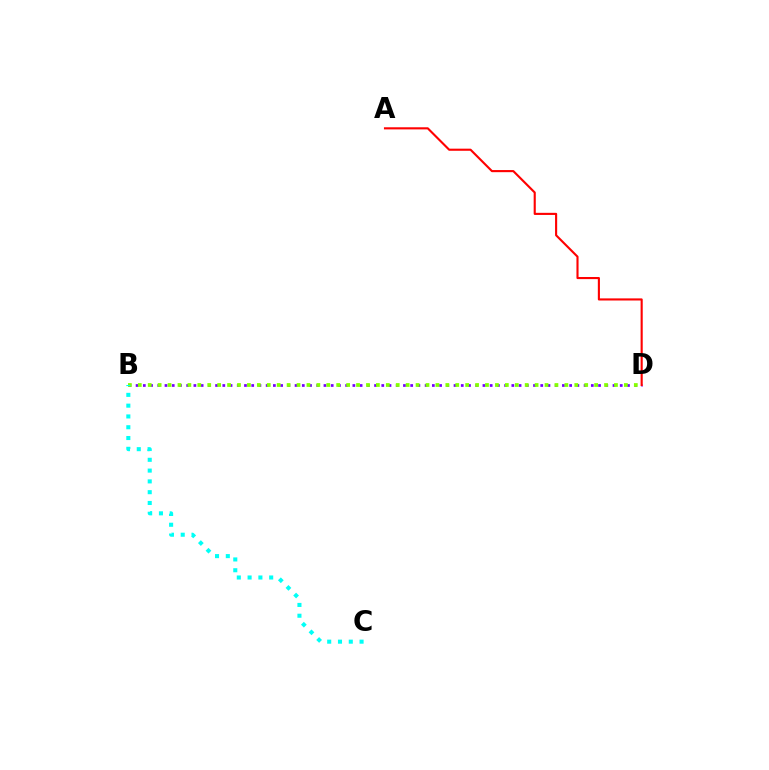{('B', 'D'): [{'color': '#7200ff', 'line_style': 'dotted', 'thickness': 1.96}, {'color': '#84ff00', 'line_style': 'dotted', 'thickness': 2.7}], ('A', 'D'): [{'color': '#ff0000', 'line_style': 'solid', 'thickness': 1.53}], ('B', 'C'): [{'color': '#00fff6', 'line_style': 'dotted', 'thickness': 2.93}]}